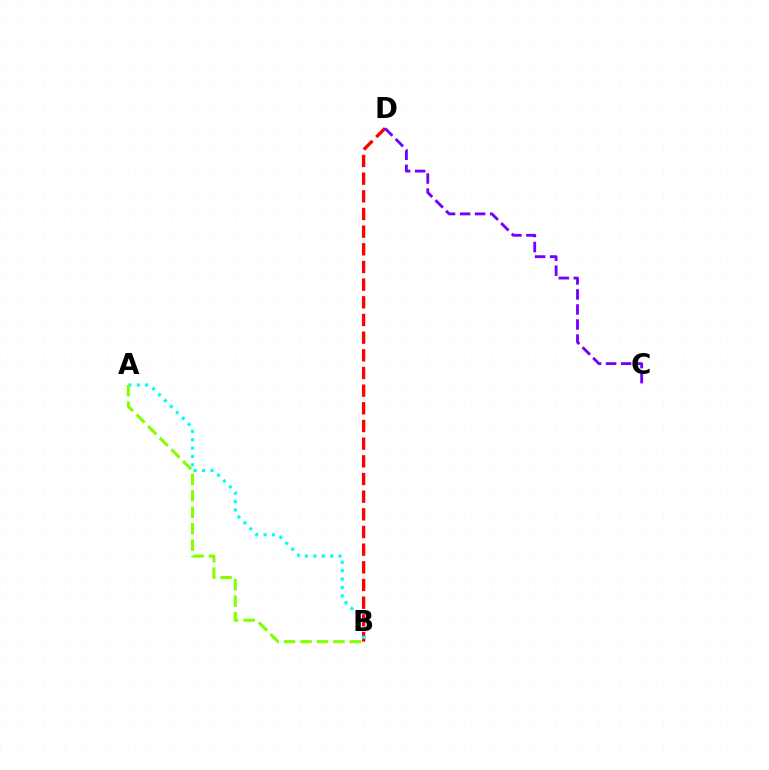{('B', 'D'): [{'color': '#ff0000', 'line_style': 'dashed', 'thickness': 2.4}], ('A', 'B'): [{'color': '#00fff6', 'line_style': 'dotted', 'thickness': 2.28}, {'color': '#84ff00', 'line_style': 'dashed', 'thickness': 2.24}], ('C', 'D'): [{'color': '#7200ff', 'line_style': 'dashed', 'thickness': 2.04}]}